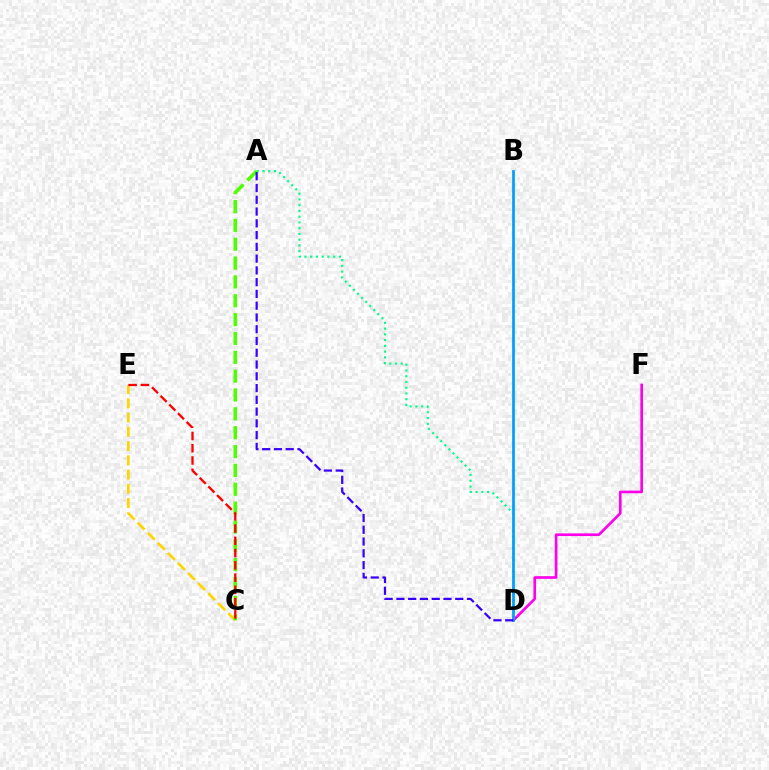{('C', 'E'): [{'color': '#ffd500', 'line_style': 'dashed', 'thickness': 1.93}, {'color': '#ff0000', 'line_style': 'dashed', 'thickness': 1.67}], ('D', 'F'): [{'color': '#ff00ed', 'line_style': 'solid', 'thickness': 1.91}], ('A', 'D'): [{'color': '#00ff86', 'line_style': 'dotted', 'thickness': 1.56}, {'color': '#3700ff', 'line_style': 'dashed', 'thickness': 1.6}], ('A', 'C'): [{'color': '#4fff00', 'line_style': 'dashed', 'thickness': 2.56}], ('B', 'D'): [{'color': '#009eff', 'line_style': 'solid', 'thickness': 1.96}]}